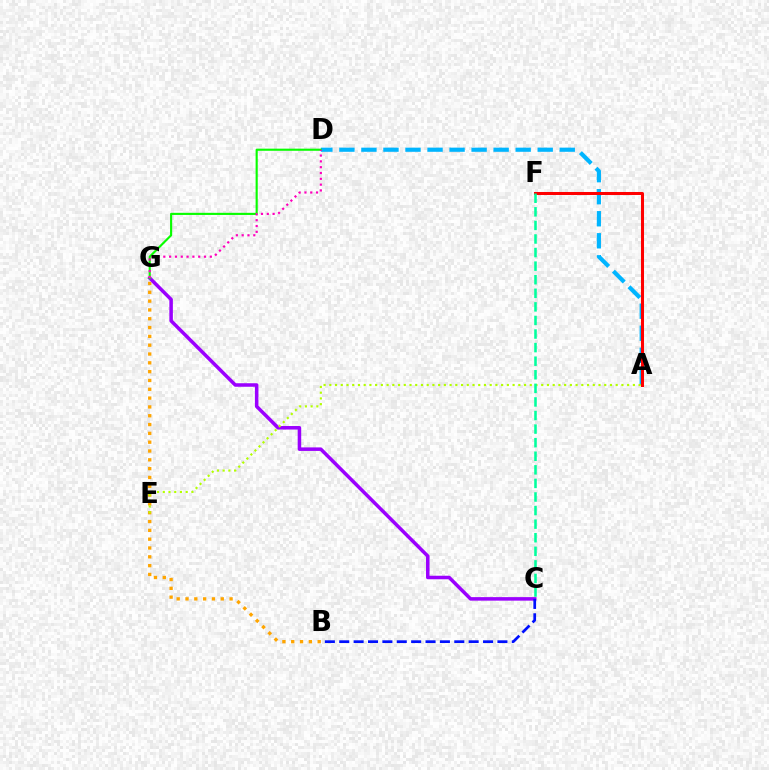{('B', 'G'): [{'color': '#ffa500', 'line_style': 'dotted', 'thickness': 2.4}], ('A', 'D'): [{'color': '#00b5ff', 'line_style': 'dashed', 'thickness': 2.99}], ('C', 'G'): [{'color': '#9b00ff', 'line_style': 'solid', 'thickness': 2.54}], ('A', 'E'): [{'color': '#b3ff00', 'line_style': 'dotted', 'thickness': 1.56}], ('A', 'F'): [{'color': '#ff0000', 'line_style': 'solid', 'thickness': 2.18}], ('D', 'G'): [{'color': '#08ff00', 'line_style': 'solid', 'thickness': 1.53}, {'color': '#ff00bd', 'line_style': 'dotted', 'thickness': 1.58}], ('B', 'C'): [{'color': '#0010ff', 'line_style': 'dashed', 'thickness': 1.95}], ('C', 'F'): [{'color': '#00ff9d', 'line_style': 'dashed', 'thickness': 1.84}]}